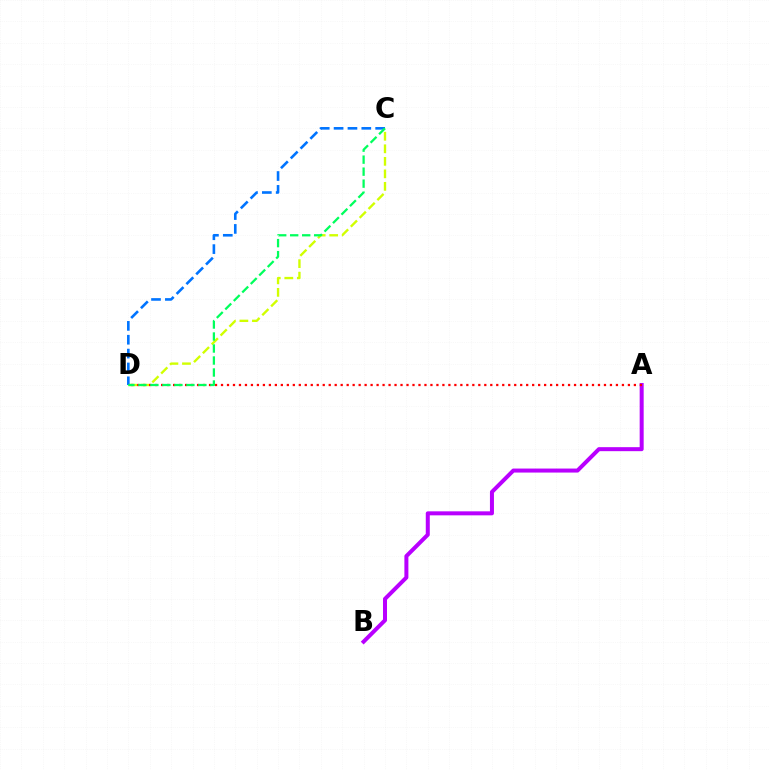{('A', 'B'): [{'color': '#b900ff', 'line_style': 'solid', 'thickness': 2.88}], ('C', 'D'): [{'color': '#d1ff00', 'line_style': 'dashed', 'thickness': 1.7}, {'color': '#0074ff', 'line_style': 'dashed', 'thickness': 1.88}, {'color': '#00ff5c', 'line_style': 'dashed', 'thickness': 1.63}], ('A', 'D'): [{'color': '#ff0000', 'line_style': 'dotted', 'thickness': 1.63}]}